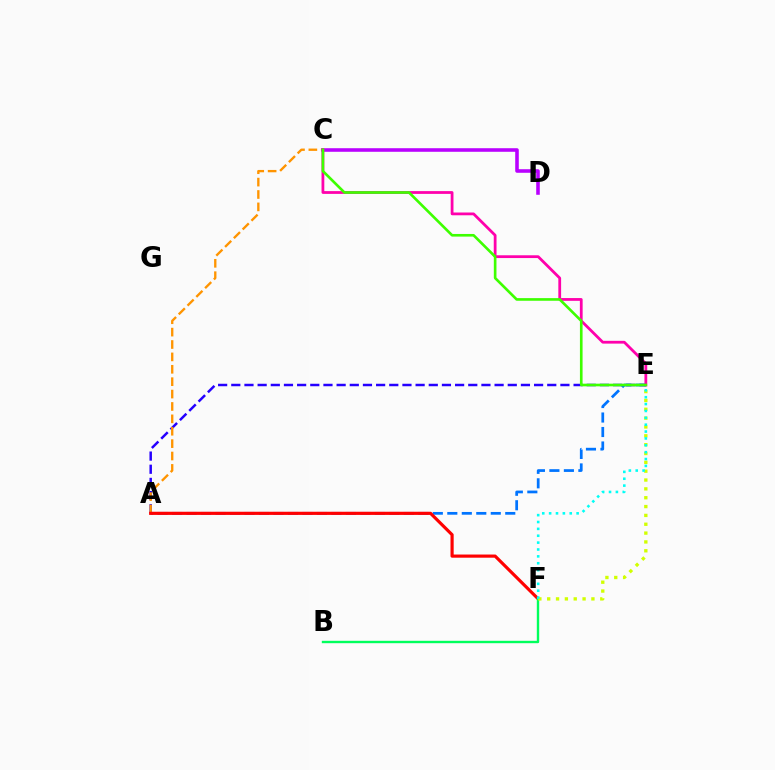{('A', 'E'): [{'color': '#0074ff', 'line_style': 'dashed', 'thickness': 1.97}, {'color': '#2500ff', 'line_style': 'dashed', 'thickness': 1.79}], ('A', 'C'): [{'color': '#ff9400', 'line_style': 'dashed', 'thickness': 1.68}], ('A', 'F'): [{'color': '#ff0000', 'line_style': 'solid', 'thickness': 2.28}], ('B', 'F'): [{'color': '#00ff5c', 'line_style': 'solid', 'thickness': 1.71}], ('C', 'D'): [{'color': '#b900ff', 'line_style': 'solid', 'thickness': 2.57}], ('E', 'F'): [{'color': '#d1ff00', 'line_style': 'dotted', 'thickness': 2.4}, {'color': '#00fff6', 'line_style': 'dotted', 'thickness': 1.87}], ('C', 'E'): [{'color': '#ff00ac', 'line_style': 'solid', 'thickness': 2.0}, {'color': '#3dff00', 'line_style': 'solid', 'thickness': 1.9}]}